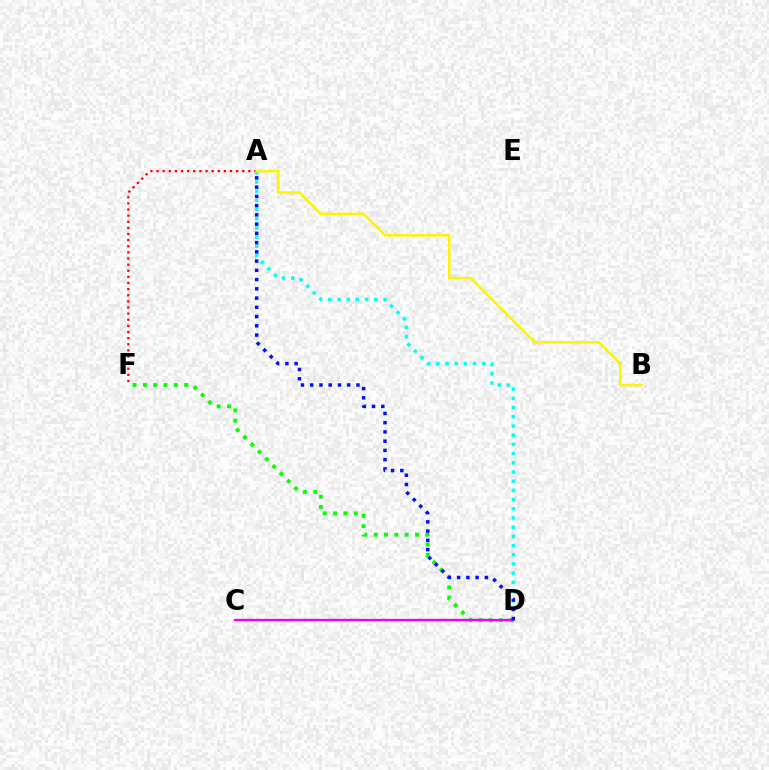{('A', 'F'): [{'color': '#ff0000', 'line_style': 'dotted', 'thickness': 1.66}], ('D', 'F'): [{'color': '#08ff00', 'line_style': 'dotted', 'thickness': 2.81}], ('A', 'D'): [{'color': '#00fff6', 'line_style': 'dotted', 'thickness': 2.5}, {'color': '#0010ff', 'line_style': 'dotted', 'thickness': 2.51}], ('A', 'B'): [{'color': '#fcf500', 'line_style': 'solid', 'thickness': 1.81}], ('C', 'D'): [{'color': '#ee00ff', 'line_style': 'solid', 'thickness': 1.69}]}